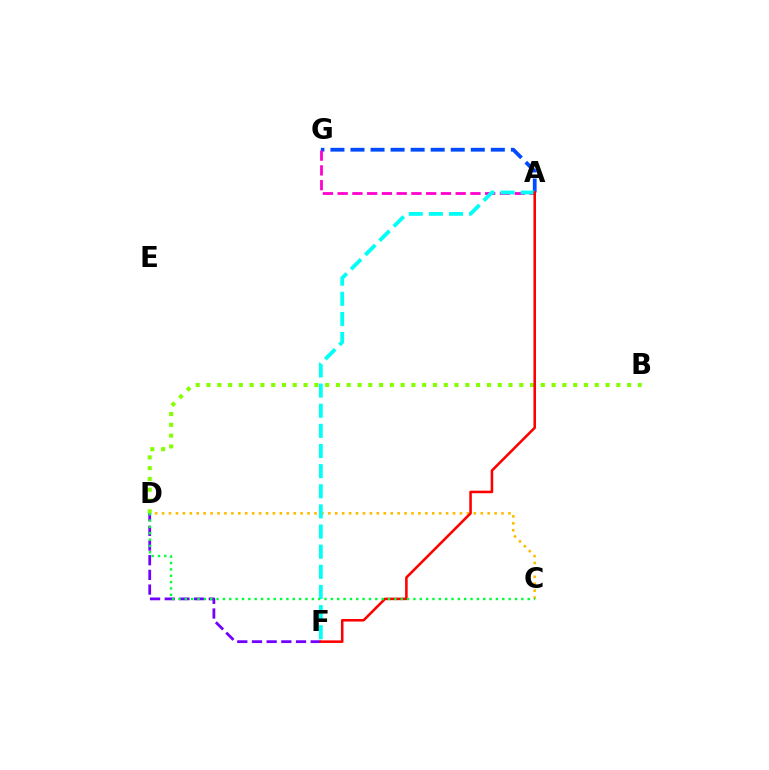{('C', 'D'): [{'color': '#ffbd00', 'line_style': 'dotted', 'thickness': 1.88}, {'color': '#00ff39', 'line_style': 'dotted', 'thickness': 1.73}], ('B', 'D'): [{'color': '#84ff00', 'line_style': 'dotted', 'thickness': 2.93}], ('D', 'F'): [{'color': '#7200ff', 'line_style': 'dashed', 'thickness': 1.99}], ('A', 'G'): [{'color': '#004bff', 'line_style': 'dashed', 'thickness': 2.72}, {'color': '#ff00cf', 'line_style': 'dashed', 'thickness': 2.0}], ('A', 'F'): [{'color': '#00fff6', 'line_style': 'dashed', 'thickness': 2.74}, {'color': '#ff0000', 'line_style': 'solid', 'thickness': 1.85}]}